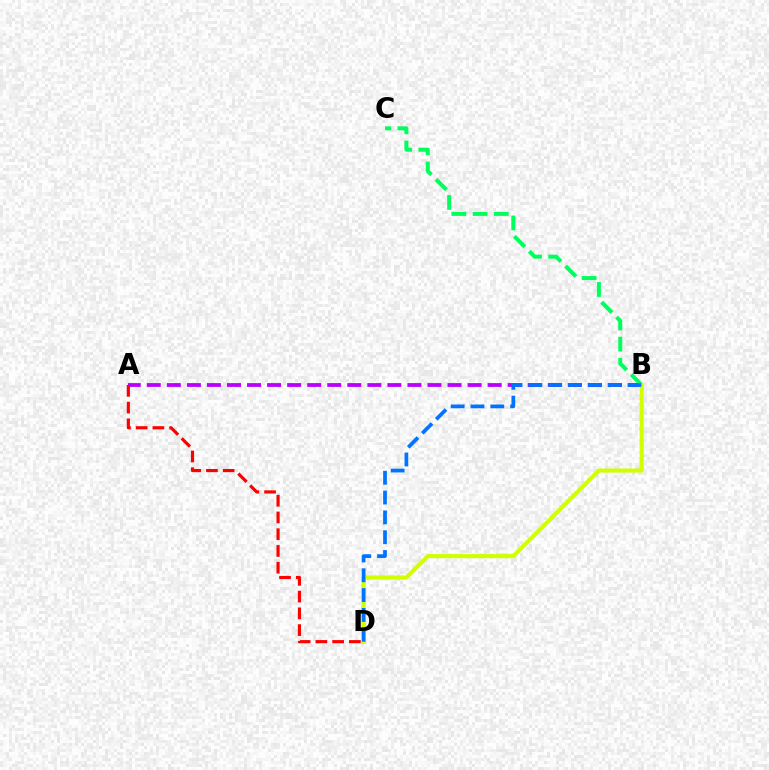{('A', 'B'): [{'color': '#b900ff', 'line_style': 'dashed', 'thickness': 2.72}], ('B', 'C'): [{'color': '#00ff5c', 'line_style': 'dashed', 'thickness': 2.88}], ('A', 'D'): [{'color': '#ff0000', 'line_style': 'dashed', 'thickness': 2.28}], ('B', 'D'): [{'color': '#d1ff00', 'line_style': 'solid', 'thickness': 2.96}, {'color': '#0074ff', 'line_style': 'dashed', 'thickness': 2.69}]}